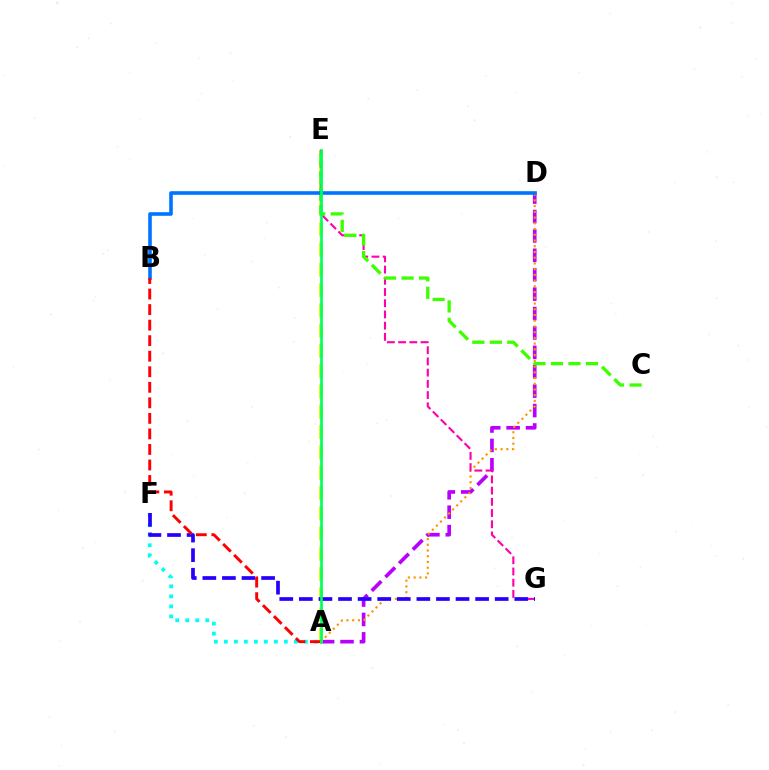{('A', 'D'): [{'color': '#b900ff', 'line_style': 'dashed', 'thickness': 2.64}, {'color': '#ff9400', 'line_style': 'dotted', 'thickness': 1.56}], ('A', 'F'): [{'color': '#00fff6', 'line_style': 'dotted', 'thickness': 2.72}], ('A', 'E'): [{'color': '#d1ff00', 'line_style': 'dashed', 'thickness': 2.76}, {'color': '#00ff5c', 'line_style': 'solid', 'thickness': 1.92}], ('E', 'G'): [{'color': '#ff00ac', 'line_style': 'dashed', 'thickness': 1.52}], ('C', 'E'): [{'color': '#3dff00', 'line_style': 'dashed', 'thickness': 2.38}], ('B', 'D'): [{'color': '#0074ff', 'line_style': 'solid', 'thickness': 2.6}], ('F', 'G'): [{'color': '#2500ff', 'line_style': 'dashed', 'thickness': 2.66}], ('A', 'B'): [{'color': '#ff0000', 'line_style': 'dashed', 'thickness': 2.11}]}